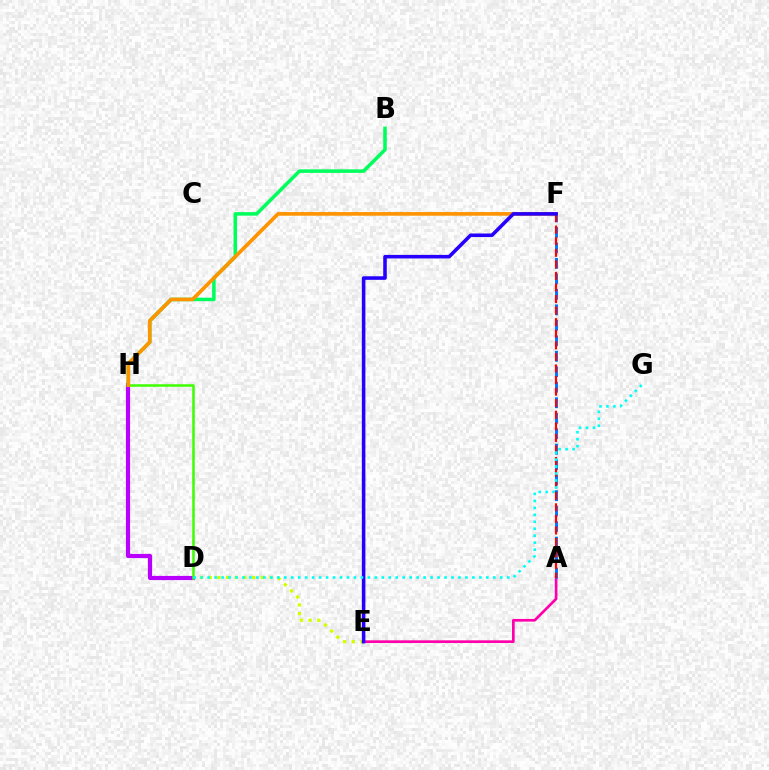{('A', 'E'): [{'color': '#ff00ac', 'line_style': 'solid', 'thickness': 1.94}], ('D', 'E'): [{'color': '#d1ff00', 'line_style': 'dotted', 'thickness': 2.36}], ('A', 'F'): [{'color': '#0074ff', 'line_style': 'dashed', 'thickness': 2.1}, {'color': '#ff0000', 'line_style': 'dashed', 'thickness': 1.57}], ('D', 'H'): [{'color': '#b900ff', 'line_style': 'solid', 'thickness': 3.0}, {'color': '#3dff00', 'line_style': 'solid', 'thickness': 1.8}], ('B', 'H'): [{'color': '#00ff5c', 'line_style': 'solid', 'thickness': 2.54}], ('F', 'H'): [{'color': '#ff9400', 'line_style': 'solid', 'thickness': 2.64}], ('E', 'F'): [{'color': '#2500ff', 'line_style': 'solid', 'thickness': 2.56}], ('D', 'G'): [{'color': '#00fff6', 'line_style': 'dotted', 'thickness': 1.89}]}